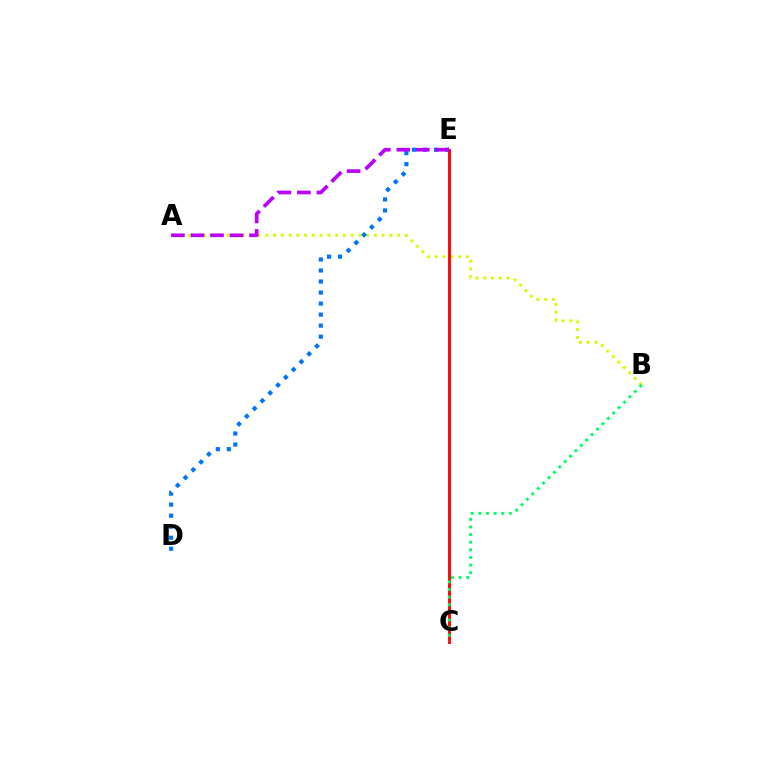{('A', 'B'): [{'color': '#d1ff00', 'line_style': 'dotted', 'thickness': 2.11}], ('D', 'E'): [{'color': '#0074ff', 'line_style': 'dotted', 'thickness': 3.0}], ('C', 'E'): [{'color': '#ff0000', 'line_style': 'solid', 'thickness': 2.04}], ('A', 'E'): [{'color': '#b900ff', 'line_style': 'dashed', 'thickness': 2.65}], ('B', 'C'): [{'color': '#00ff5c', 'line_style': 'dotted', 'thickness': 2.07}]}